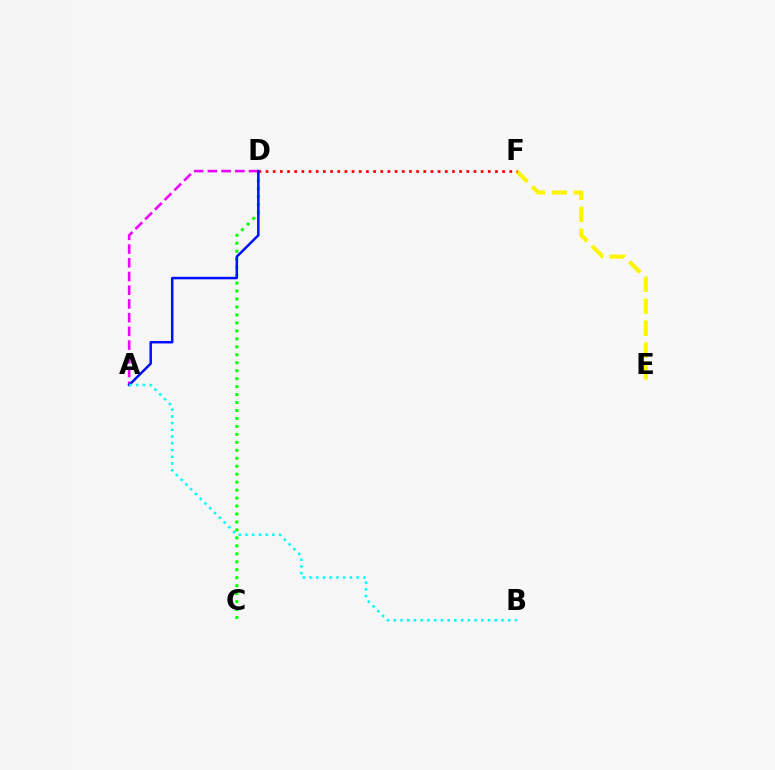{('E', 'F'): [{'color': '#fcf500', 'line_style': 'dashed', 'thickness': 2.97}], ('C', 'D'): [{'color': '#08ff00', 'line_style': 'dotted', 'thickness': 2.16}], ('D', 'F'): [{'color': '#ff0000', 'line_style': 'dotted', 'thickness': 1.95}], ('A', 'D'): [{'color': '#ee00ff', 'line_style': 'dashed', 'thickness': 1.86}, {'color': '#0010ff', 'line_style': 'solid', 'thickness': 1.8}], ('A', 'B'): [{'color': '#00fff6', 'line_style': 'dotted', 'thickness': 1.83}]}